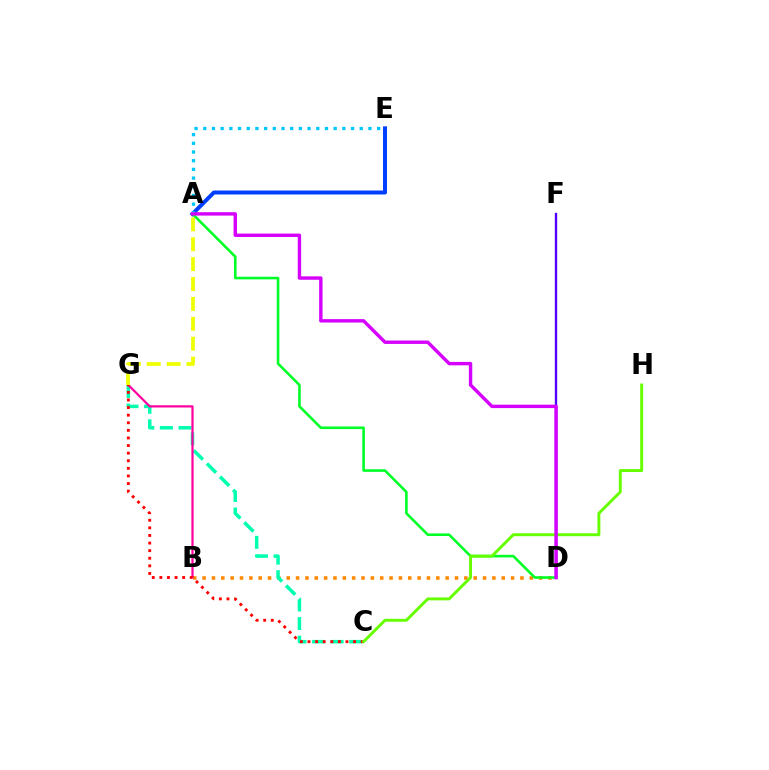{('D', 'F'): [{'color': '#4f00ff', 'line_style': 'solid', 'thickness': 1.69}], ('B', 'D'): [{'color': '#ff8800', 'line_style': 'dotted', 'thickness': 2.54}], ('A', 'E'): [{'color': '#003fff', 'line_style': 'solid', 'thickness': 2.86}, {'color': '#00c7ff', 'line_style': 'dotted', 'thickness': 2.36}], ('C', 'G'): [{'color': '#00ffaf', 'line_style': 'dashed', 'thickness': 2.52}, {'color': '#ff0000', 'line_style': 'dotted', 'thickness': 2.06}], ('A', 'D'): [{'color': '#00ff27', 'line_style': 'solid', 'thickness': 1.87}, {'color': '#d600ff', 'line_style': 'solid', 'thickness': 2.45}], ('B', 'G'): [{'color': '#ff00a0', 'line_style': 'solid', 'thickness': 1.59}], ('C', 'H'): [{'color': '#66ff00', 'line_style': 'solid', 'thickness': 2.11}], ('A', 'G'): [{'color': '#eeff00', 'line_style': 'dashed', 'thickness': 2.7}]}